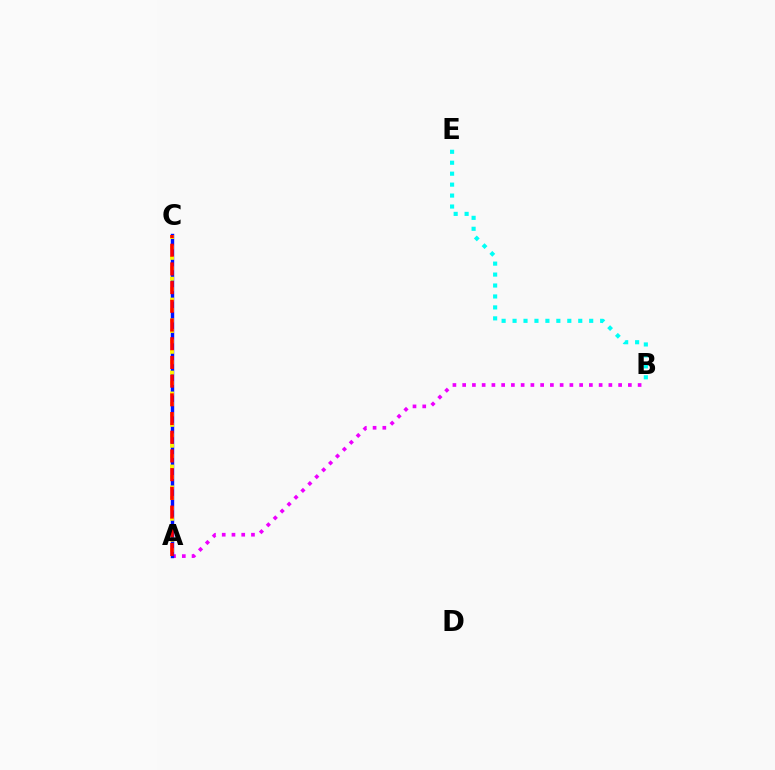{('B', 'E'): [{'color': '#00fff6', 'line_style': 'dotted', 'thickness': 2.97}], ('A', 'B'): [{'color': '#ee00ff', 'line_style': 'dotted', 'thickness': 2.65}], ('A', 'C'): [{'color': '#08ff00', 'line_style': 'dotted', 'thickness': 2.04}, {'color': '#0010ff', 'line_style': 'solid', 'thickness': 2.46}, {'color': '#fcf500', 'line_style': 'dotted', 'thickness': 2.84}, {'color': '#ff0000', 'line_style': 'dashed', 'thickness': 2.54}]}